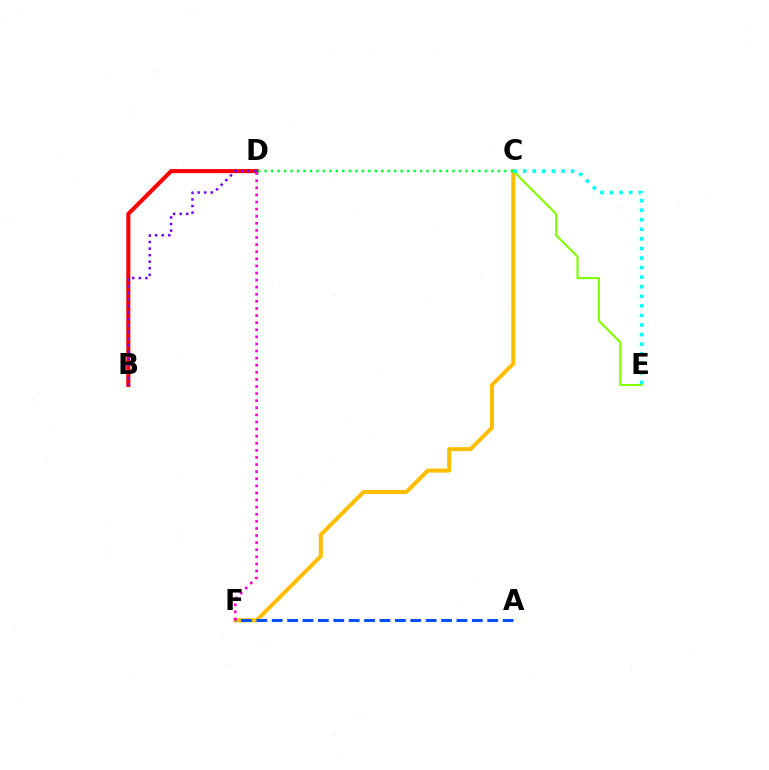{('B', 'D'): [{'color': '#ff0000', 'line_style': 'solid', 'thickness': 2.93}, {'color': '#7200ff', 'line_style': 'dotted', 'thickness': 1.78}], ('C', 'F'): [{'color': '#ffbd00', 'line_style': 'solid', 'thickness': 2.89}], ('C', 'E'): [{'color': '#84ff00', 'line_style': 'solid', 'thickness': 1.55}, {'color': '#00fff6', 'line_style': 'dotted', 'thickness': 2.6}], ('A', 'F'): [{'color': '#004bff', 'line_style': 'dashed', 'thickness': 2.09}], ('D', 'F'): [{'color': '#ff00cf', 'line_style': 'dotted', 'thickness': 1.93}], ('C', 'D'): [{'color': '#00ff39', 'line_style': 'dotted', 'thickness': 1.76}]}